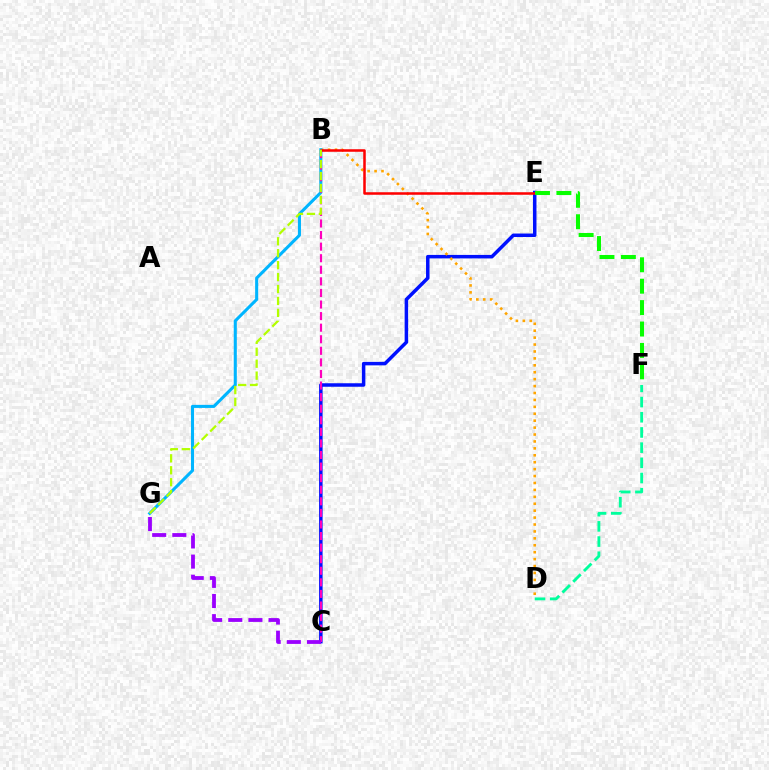{('C', 'E'): [{'color': '#0010ff', 'line_style': 'solid', 'thickness': 2.52}], ('B', 'D'): [{'color': '#ffa500', 'line_style': 'dotted', 'thickness': 1.88}], ('B', 'G'): [{'color': '#00b5ff', 'line_style': 'solid', 'thickness': 2.21}, {'color': '#b3ff00', 'line_style': 'dashed', 'thickness': 1.62}], ('B', 'C'): [{'color': '#ff00bd', 'line_style': 'dashed', 'thickness': 1.57}], ('D', 'F'): [{'color': '#00ff9d', 'line_style': 'dashed', 'thickness': 2.06}], ('B', 'E'): [{'color': '#ff0000', 'line_style': 'solid', 'thickness': 1.82}], ('C', 'G'): [{'color': '#9b00ff', 'line_style': 'dashed', 'thickness': 2.74}], ('E', 'F'): [{'color': '#08ff00', 'line_style': 'dashed', 'thickness': 2.91}]}